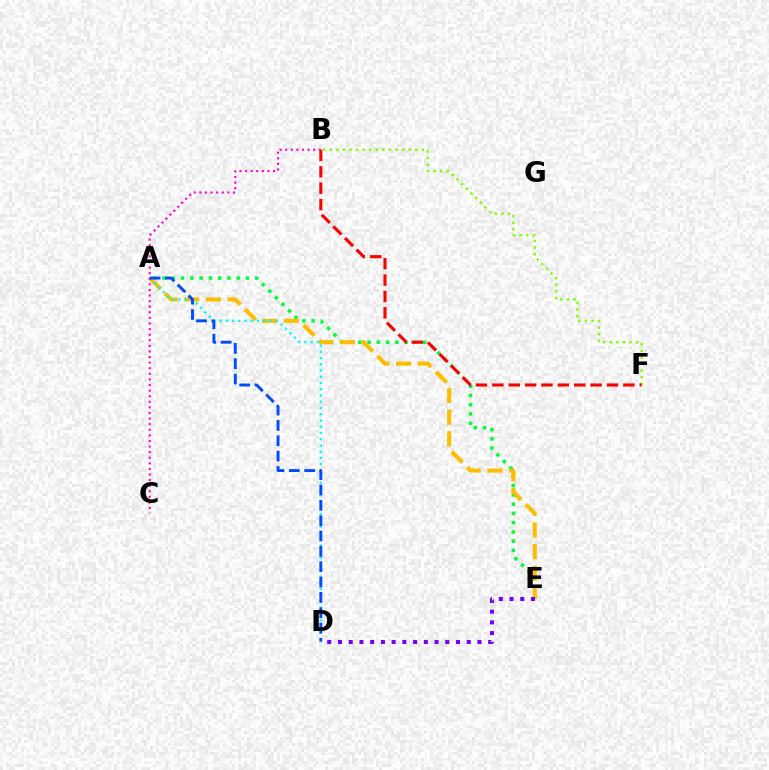{('A', 'E'): [{'color': '#00ff39', 'line_style': 'dotted', 'thickness': 2.52}, {'color': '#ffbd00', 'line_style': 'dashed', 'thickness': 2.94}], ('A', 'D'): [{'color': '#00fff6', 'line_style': 'dotted', 'thickness': 1.7}, {'color': '#004bff', 'line_style': 'dashed', 'thickness': 2.08}], ('B', 'C'): [{'color': '#ff00cf', 'line_style': 'dotted', 'thickness': 1.52}], ('B', 'F'): [{'color': '#84ff00', 'line_style': 'dotted', 'thickness': 1.79}, {'color': '#ff0000', 'line_style': 'dashed', 'thickness': 2.22}], ('D', 'E'): [{'color': '#7200ff', 'line_style': 'dotted', 'thickness': 2.91}]}